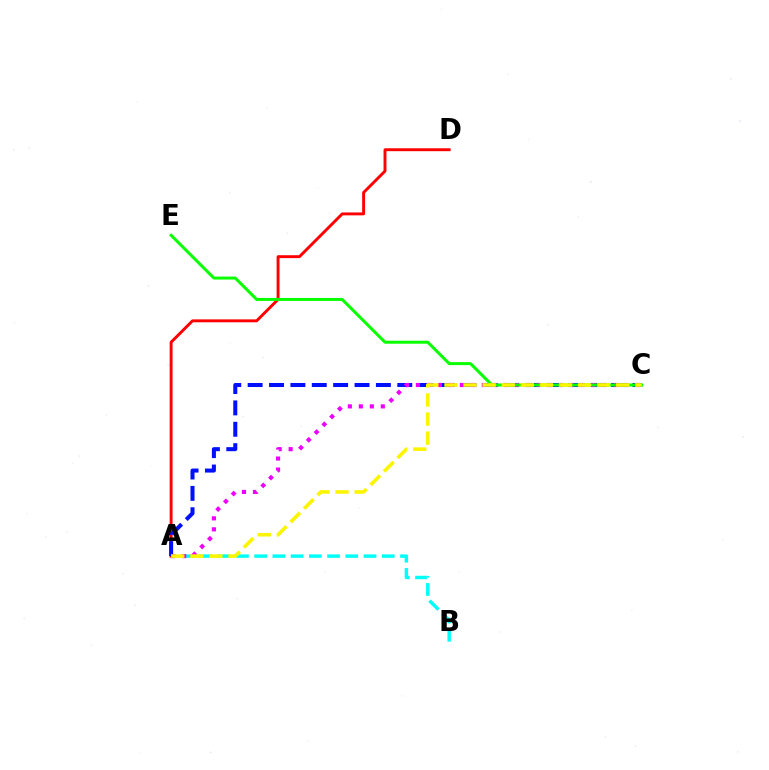{('A', 'D'): [{'color': '#ff0000', 'line_style': 'solid', 'thickness': 2.1}], ('A', 'C'): [{'color': '#0010ff', 'line_style': 'dashed', 'thickness': 2.9}, {'color': '#ee00ff', 'line_style': 'dotted', 'thickness': 2.99}, {'color': '#fcf500', 'line_style': 'dashed', 'thickness': 2.59}], ('A', 'B'): [{'color': '#00fff6', 'line_style': 'dashed', 'thickness': 2.48}], ('C', 'E'): [{'color': '#08ff00', 'line_style': 'solid', 'thickness': 2.15}]}